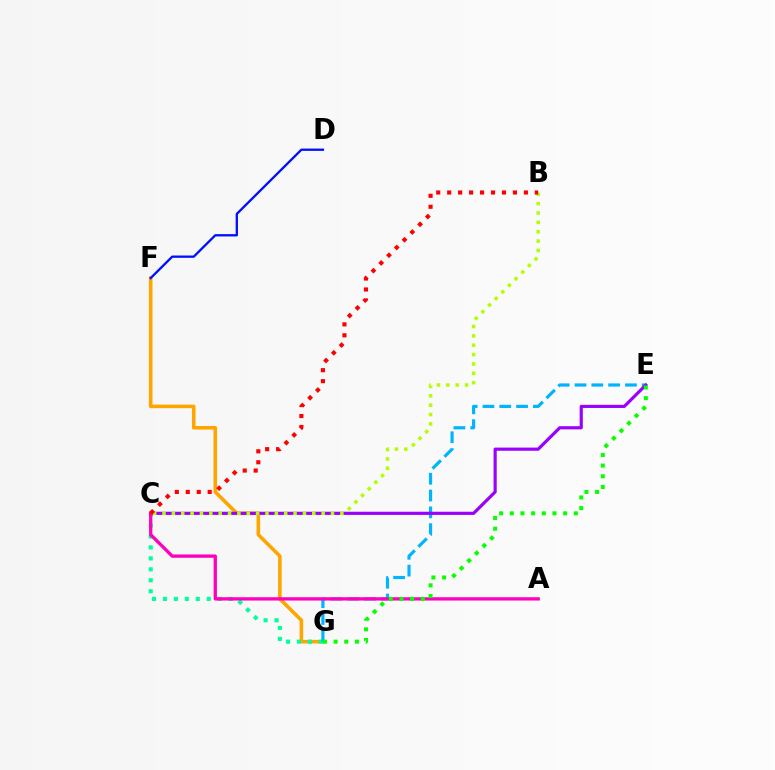{('F', 'G'): [{'color': '#ffa500', 'line_style': 'solid', 'thickness': 2.58}], ('D', 'F'): [{'color': '#0010ff', 'line_style': 'solid', 'thickness': 1.67}], ('C', 'G'): [{'color': '#00ff9d', 'line_style': 'dotted', 'thickness': 2.97}], ('E', 'G'): [{'color': '#00b5ff', 'line_style': 'dashed', 'thickness': 2.28}, {'color': '#08ff00', 'line_style': 'dotted', 'thickness': 2.9}], ('C', 'E'): [{'color': '#9b00ff', 'line_style': 'solid', 'thickness': 2.28}], ('B', 'C'): [{'color': '#b3ff00', 'line_style': 'dotted', 'thickness': 2.54}, {'color': '#ff0000', 'line_style': 'dotted', 'thickness': 2.98}], ('A', 'C'): [{'color': '#ff00bd', 'line_style': 'solid', 'thickness': 2.38}]}